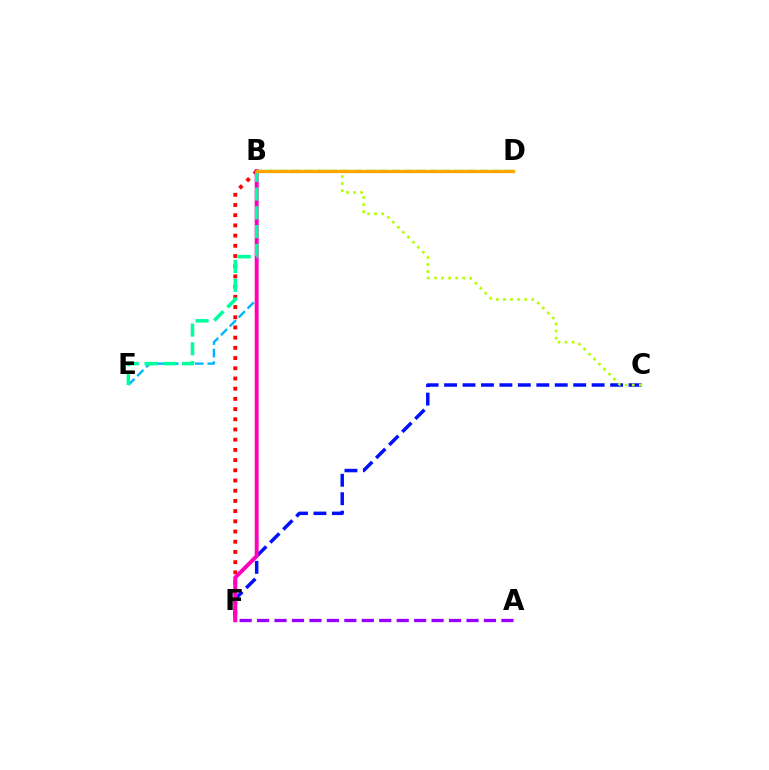{('B', 'E'): [{'color': '#00b5ff', 'line_style': 'dashed', 'thickness': 1.71}, {'color': '#00ff9d', 'line_style': 'dashed', 'thickness': 2.55}], ('B', 'F'): [{'color': '#ff0000', 'line_style': 'dotted', 'thickness': 2.77}, {'color': '#ff00bd', 'line_style': 'solid', 'thickness': 2.84}], ('C', 'F'): [{'color': '#0010ff', 'line_style': 'dashed', 'thickness': 2.51}], ('B', 'D'): [{'color': '#08ff00', 'line_style': 'dashed', 'thickness': 1.7}, {'color': '#ffa500', 'line_style': 'solid', 'thickness': 2.36}], ('A', 'F'): [{'color': '#9b00ff', 'line_style': 'dashed', 'thickness': 2.37}], ('B', 'C'): [{'color': '#b3ff00', 'line_style': 'dotted', 'thickness': 1.92}]}